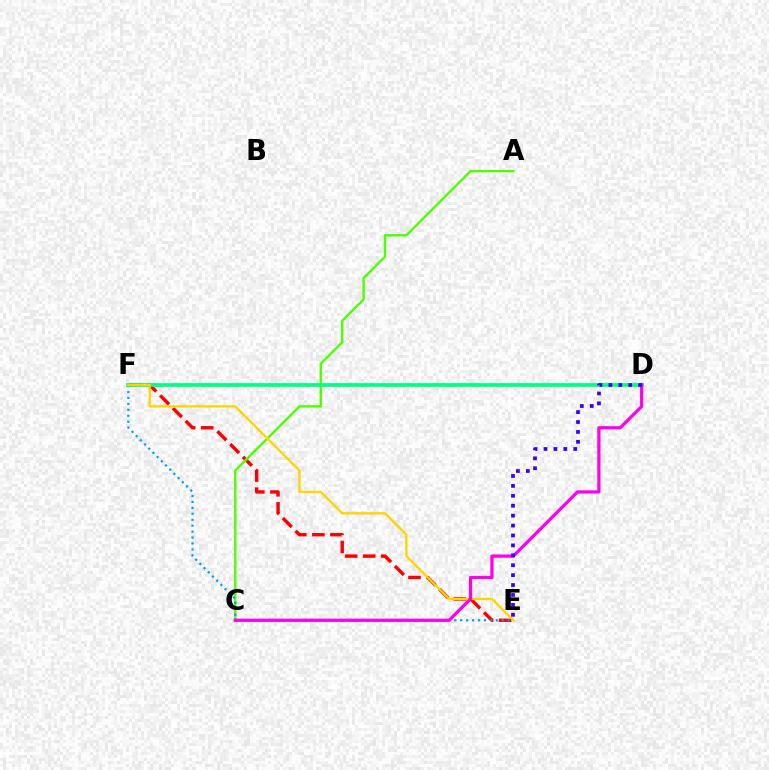{('E', 'F'): [{'color': '#ff0000', 'line_style': 'dashed', 'thickness': 2.45}, {'color': '#009eff', 'line_style': 'dotted', 'thickness': 1.61}, {'color': '#ffd500', 'line_style': 'solid', 'thickness': 1.68}], ('A', 'C'): [{'color': '#4fff00', 'line_style': 'solid', 'thickness': 1.71}], ('D', 'F'): [{'color': '#00ff86', 'line_style': 'solid', 'thickness': 2.69}], ('C', 'D'): [{'color': '#ff00ed', 'line_style': 'solid', 'thickness': 2.34}], ('D', 'E'): [{'color': '#3700ff', 'line_style': 'dotted', 'thickness': 2.69}]}